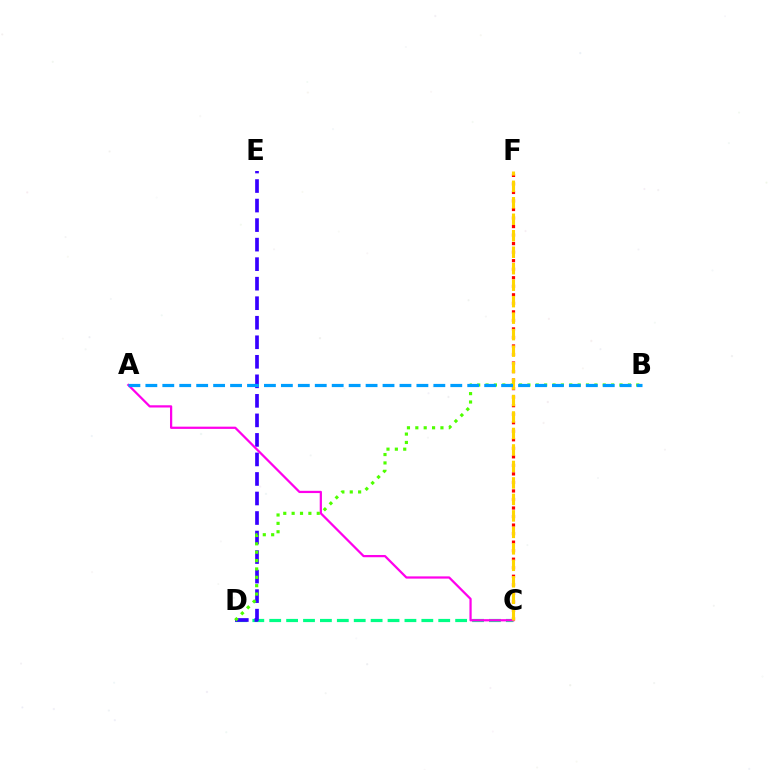{('C', 'F'): [{'color': '#ff0000', 'line_style': 'dotted', 'thickness': 2.32}, {'color': '#ffd500', 'line_style': 'dashed', 'thickness': 2.24}], ('C', 'D'): [{'color': '#00ff86', 'line_style': 'dashed', 'thickness': 2.3}], ('D', 'E'): [{'color': '#3700ff', 'line_style': 'dashed', 'thickness': 2.65}], ('A', 'C'): [{'color': '#ff00ed', 'line_style': 'solid', 'thickness': 1.61}], ('B', 'D'): [{'color': '#4fff00', 'line_style': 'dotted', 'thickness': 2.27}], ('A', 'B'): [{'color': '#009eff', 'line_style': 'dashed', 'thickness': 2.3}]}